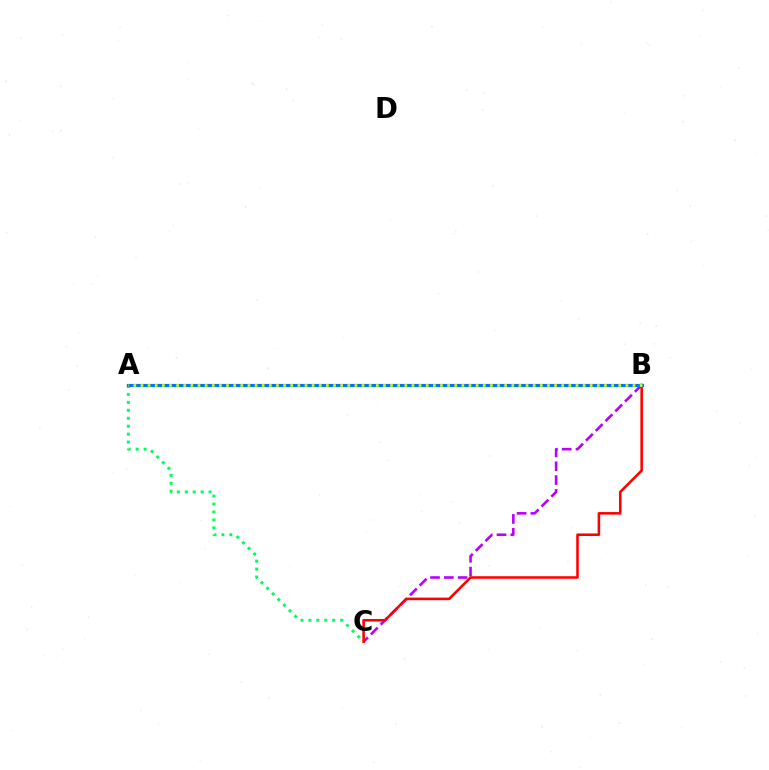{('B', 'C'): [{'color': '#b900ff', 'line_style': 'dashed', 'thickness': 1.88}, {'color': '#ff0000', 'line_style': 'solid', 'thickness': 1.85}], ('A', 'C'): [{'color': '#00ff5c', 'line_style': 'dotted', 'thickness': 2.16}], ('A', 'B'): [{'color': '#0074ff', 'line_style': 'solid', 'thickness': 2.28}, {'color': '#d1ff00', 'line_style': 'dotted', 'thickness': 1.94}]}